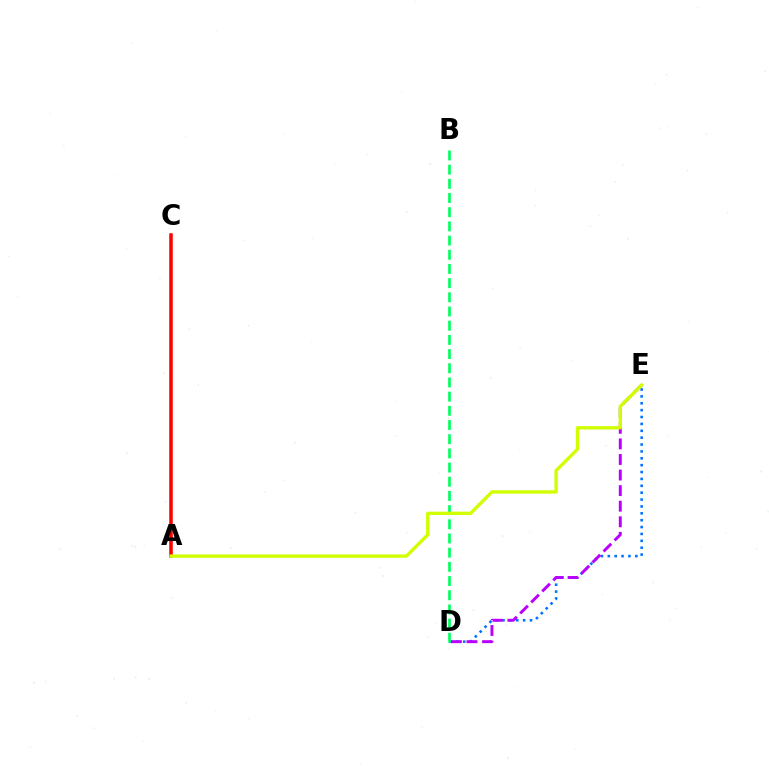{('D', 'E'): [{'color': '#0074ff', 'line_style': 'dotted', 'thickness': 1.87}, {'color': '#b900ff', 'line_style': 'dashed', 'thickness': 2.12}], ('A', 'C'): [{'color': '#ff0000', 'line_style': 'solid', 'thickness': 2.53}], ('B', 'D'): [{'color': '#00ff5c', 'line_style': 'dashed', 'thickness': 1.93}], ('A', 'E'): [{'color': '#d1ff00', 'line_style': 'solid', 'thickness': 2.42}]}